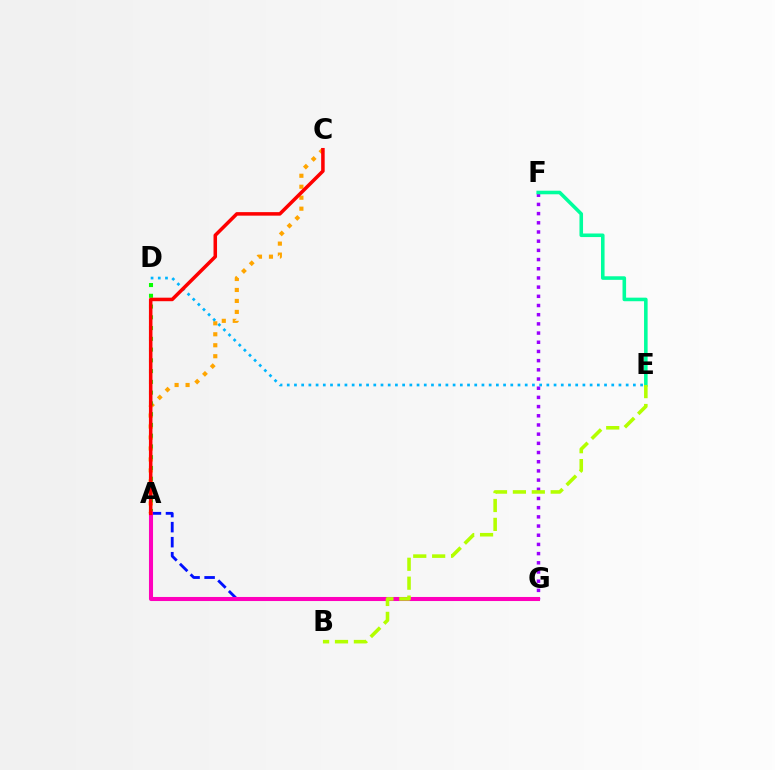{('A', 'C'): [{'color': '#ffa500', 'line_style': 'dotted', 'thickness': 2.98}, {'color': '#ff0000', 'line_style': 'solid', 'thickness': 2.54}], ('F', 'G'): [{'color': '#9b00ff', 'line_style': 'dotted', 'thickness': 2.5}], ('A', 'G'): [{'color': '#0010ff', 'line_style': 'dashed', 'thickness': 2.04}, {'color': '#ff00bd', 'line_style': 'solid', 'thickness': 2.92}], ('D', 'E'): [{'color': '#00b5ff', 'line_style': 'dotted', 'thickness': 1.96}], ('A', 'D'): [{'color': '#08ff00', 'line_style': 'dotted', 'thickness': 2.92}], ('E', 'F'): [{'color': '#00ff9d', 'line_style': 'solid', 'thickness': 2.57}], ('B', 'E'): [{'color': '#b3ff00', 'line_style': 'dashed', 'thickness': 2.57}]}